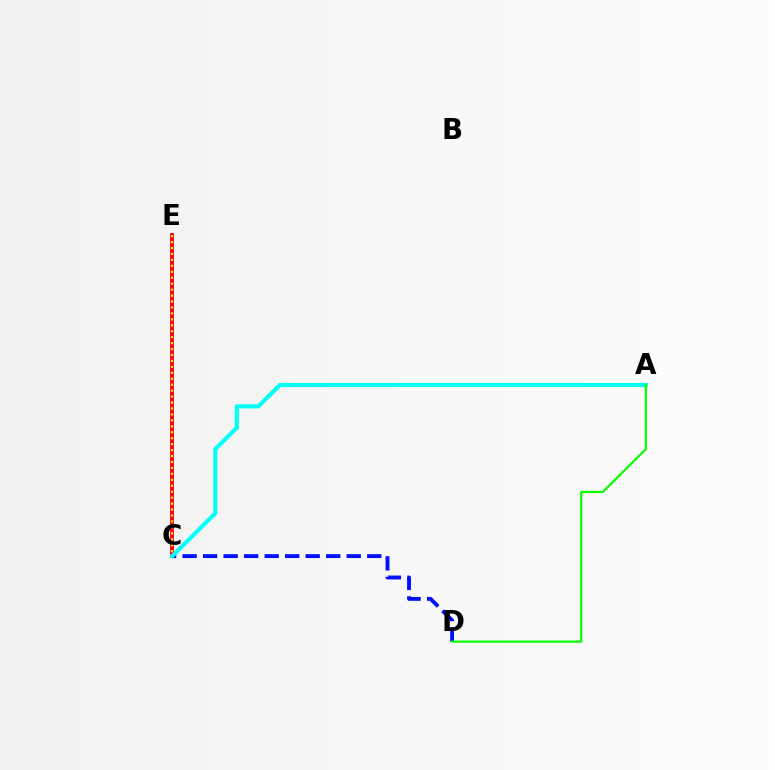{('C', 'E'): [{'color': '#ee00ff', 'line_style': 'solid', 'thickness': 2.69}, {'color': '#ff0000', 'line_style': 'solid', 'thickness': 2.53}, {'color': '#fcf500', 'line_style': 'dotted', 'thickness': 1.61}], ('C', 'D'): [{'color': '#0010ff', 'line_style': 'dashed', 'thickness': 2.79}], ('A', 'C'): [{'color': '#00fff6', 'line_style': 'solid', 'thickness': 2.97}], ('A', 'D'): [{'color': '#08ff00', 'line_style': 'solid', 'thickness': 1.6}]}